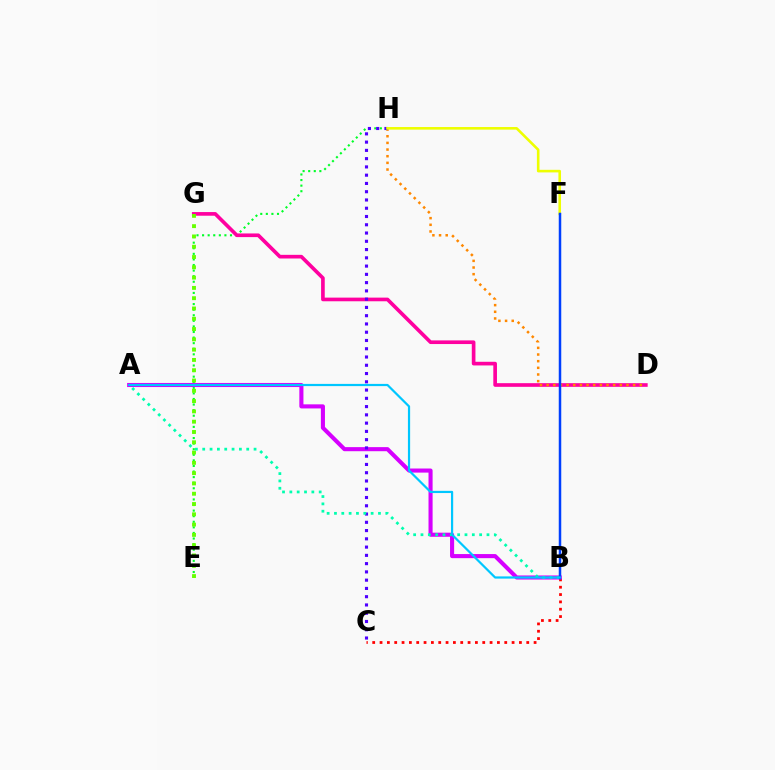{('E', 'H'): [{'color': '#00ff27', 'line_style': 'dotted', 'thickness': 1.52}], ('D', 'G'): [{'color': '#ff00a0', 'line_style': 'solid', 'thickness': 2.63}], ('B', 'C'): [{'color': '#ff0000', 'line_style': 'dotted', 'thickness': 1.99}], ('A', 'B'): [{'color': '#d600ff', 'line_style': 'solid', 'thickness': 2.94}, {'color': '#00ffaf', 'line_style': 'dotted', 'thickness': 1.99}, {'color': '#00c7ff', 'line_style': 'solid', 'thickness': 1.58}], ('E', 'G'): [{'color': '#66ff00', 'line_style': 'dotted', 'thickness': 2.8}], ('D', 'H'): [{'color': '#ff8800', 'line_style': 'dotted', 'thickness': 1.81}], ('C', 'H'): [{'color': '#4f00ff', 'line_style': 'dotted', 'thickness': 2.25}], ('F', 'H'): [{'color': '#eeff00', 'line_style': 'solid', 'thickness': 1.87}], ('B', 'F'): [{'color': '#003fff', 'line_style': 'solid', 'thickness': 1.8}]}